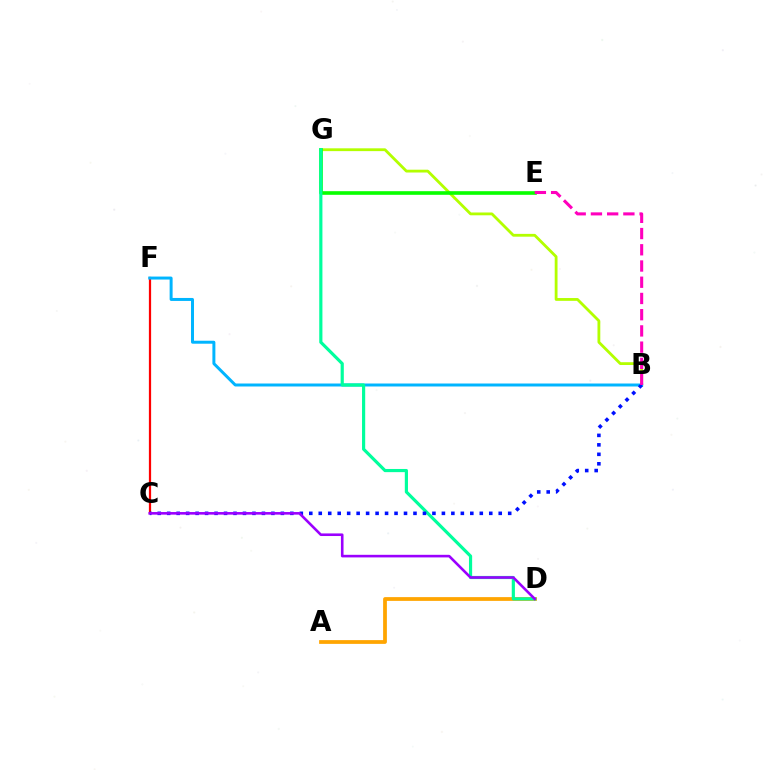{('B', 'G'): [{'color': '#b3ff00', 'line_style': 'solid', 'thickness': 2.02}], ('C', 'F'): [{'color': '#ff0000', 'line_style': 'solid', 'thickness': 1.61}], ('E', 'G'): [{'color': '#08ff00', 'line_style': 'solid', 'thickness': 2.61}], ('A', 'D'): [{'color': '#ffa500', 'line_style': 'solid', 'thickness': 2.7}], ('B', 'F'): [{'color': '#00b5ff', 'line_style': 'solid', 'thickness': 2.14}], ('D', 'G'): [{'color': '#00ff9d', 'line_style': 'solid', 'thickness': 2.28}], ('B', 'C'): [{'color': '#0010ff', 'line_style': 'dotted', 'thickness': 2.57}], ('B', 'E'): [{'color': '#ff00bd', 'line_style': 'dashed', 'thickness': 2.2}], ('C', 'D'): [{'color': '#9b00ff', 'line_style': 'solid', 'thickness': 1.87}]}